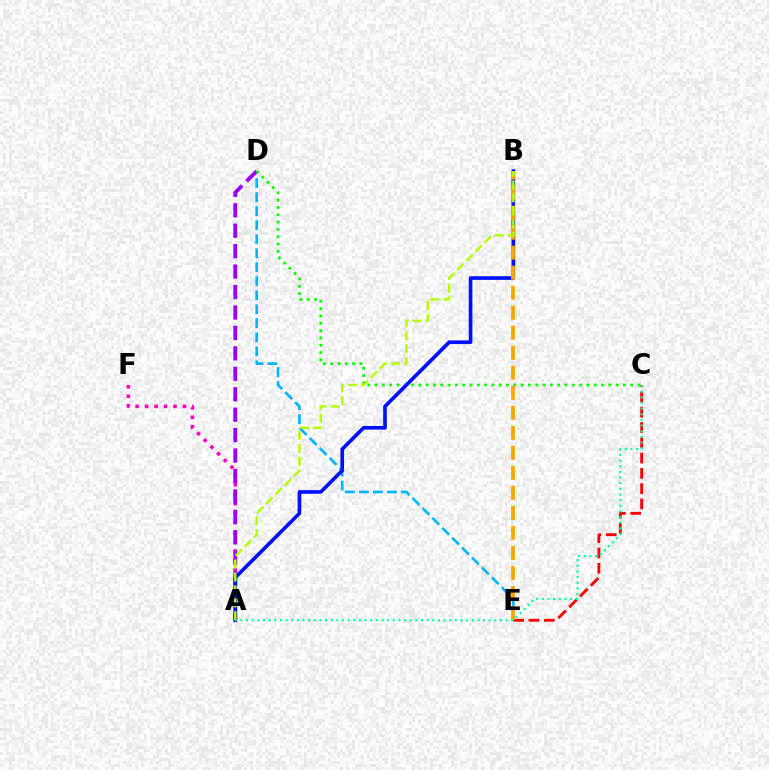{('A', 'F'): [{'color': '#ff00bd', 'line_style': 'dotted', 'thickness': 2.57}], ('D', 'E'): [{'color': '#00b5ff', 'line_style': 'dashed', 'thickness': 1.9}], ('A', 'D'): [{'color': '#9b00ff', 'line_style': 'dashed', 'thickness': 2.78}], ('C', 'D'): [{'color': '#08ff00', 'line_style': 'dotted', 'thickness': 1.98}], ('C', 'E'): [{'color': '#ff0000', 'line_style': 'dashed', 'thickness': 2.08}], ('A', 'B'): [{'color': '#0010ff', 'line_style': 'solid', 'thickness': 2.63}, {'color': '#b3ff00', 'line_style': 'dashed', 'thickness': 1.76}], ('B', 'E'): [{'color': '#ffa500', 'line_style': 'dashed', 'thickness': 2.72}], ('A', 'C'): [{'color': '#00ff9d', 'line_style': 'dotted', 'thickness': 1.53}]}